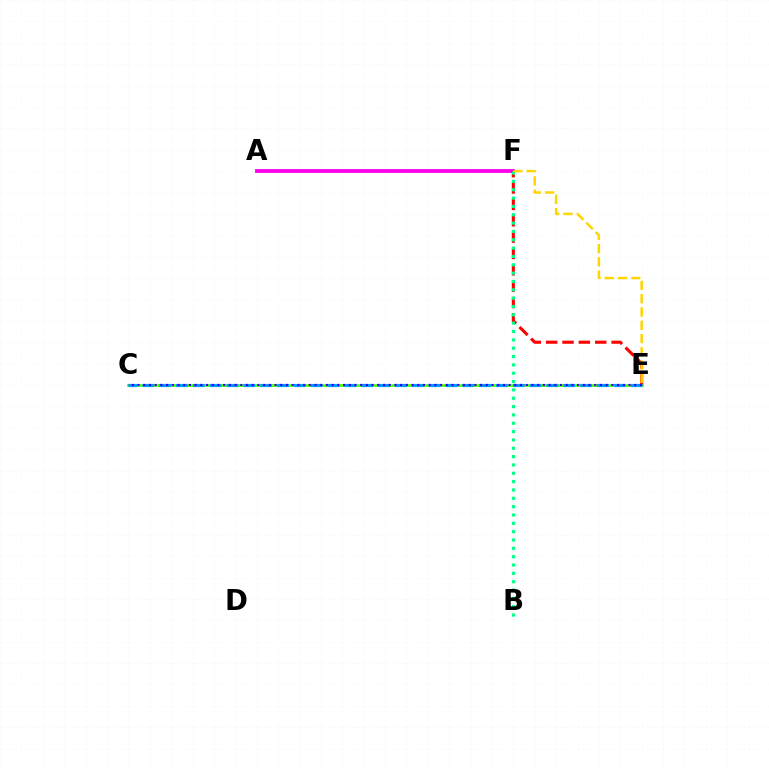{('A', 'F'): [{'color': '#ff00ed', 'line_style': 'solid', 'thickness': 2.78}], ('E', 'F'): [{'color': '#ff0000', 'line_style': 'dashed', 'thickness': 2.22}, {'color': '#ffd500', 'line_style': 'dashed', 'thickness': 1.8}], ('C', 'E'): [{'color': '#4fff00', 'line_style': 'solid', 'thickness': 1.97}, {'color': '#009eff', 'line_style': 'dashed', 'thickness': 2.29}, {'color': '#3700ff', 'line_style': 'dotted', 'thickness': 1.55}], ('B', 'F'): [{'color': '#00ff86', 'line_style': 'dotted', 'thickness': 2.27}]}